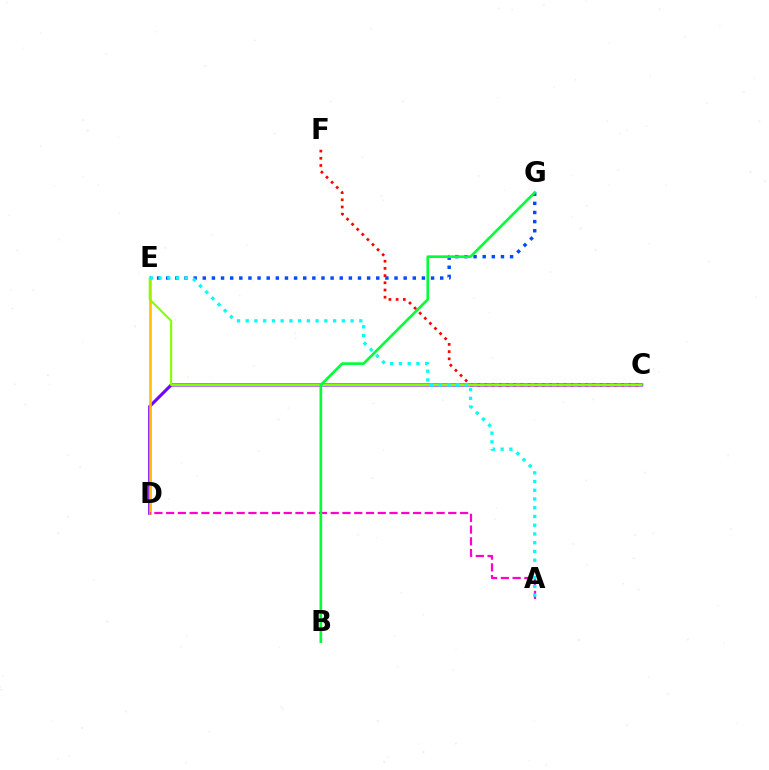{('E', 'G'): [{'color': '#004bff', 'line_style': 'dotted', 'thickness': 2.48}], ('C', 'D'): [{'color': '#7200ff', 'line_style': 'solid', 'thickness': 2.2}], ('D', 'E'): [{'color': '#ffbd00', 'line_style': 'solid', 'thickness': 1.84}], ('C', 'F'): [{'color': '#ff0000', 'line_style': 'dotted', 'thickness': 1.95}], ('A', 'D'): [{'color': '#ff00cf', 'line_style': 'dashed', 'thickness': 1.6}], ('C', 'E'): [{'color': '#84ff00', 'line_style': 'solid', 'thickness': 1.5}], ('A', 'E'): [{'color': '#00fff6', 'line_style': 'dotted', 'thickness': 2.37}], ('B', 'G'): [{'color': '#00ff39', 'line_style': 'solid', 'thickness': 1.91}]}